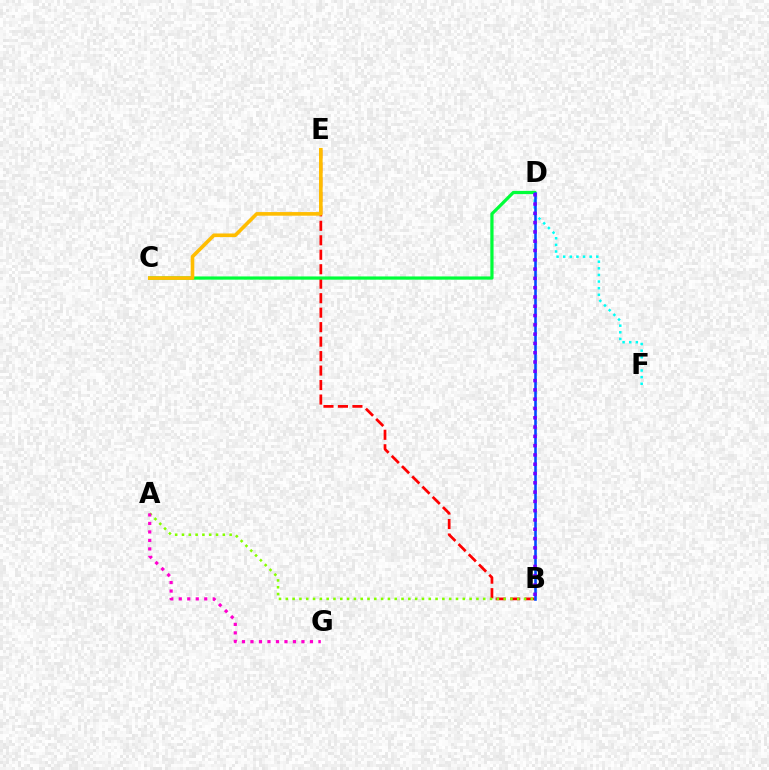{('B', 'E'): [{'color': '#ff0000', 'line_style': 'dashed', 'thickness': 1.97}], ('A', 'B'): [{'color': '#84ff00', 'line_style': 'dotted', 'thickness': 1.85}], ('C', 'D'): [{'color': '#00ff39', 'line_style': 'solid', 'thickness': 2.32}], ('C', 'E'): [{'color': '#ffbd00', 'line_style': 'solid', 'thickness': 2.61}], ('A', 'G'): [{'color': '#ff00cf', 'line_style': 'dotted', 'thickness': 2.31}], ('D', 'F'): [{'color': '#00fff6', 'line_style': 'dotted', 'thickness': 1.8}], ('B', 'D'): [{'color': '#004bff', 'line_style': 'solid', 'thickness': 1.87}, {'color': '#7200ff', 'line_style': 'dotted', 'thickness': 2.52}]}